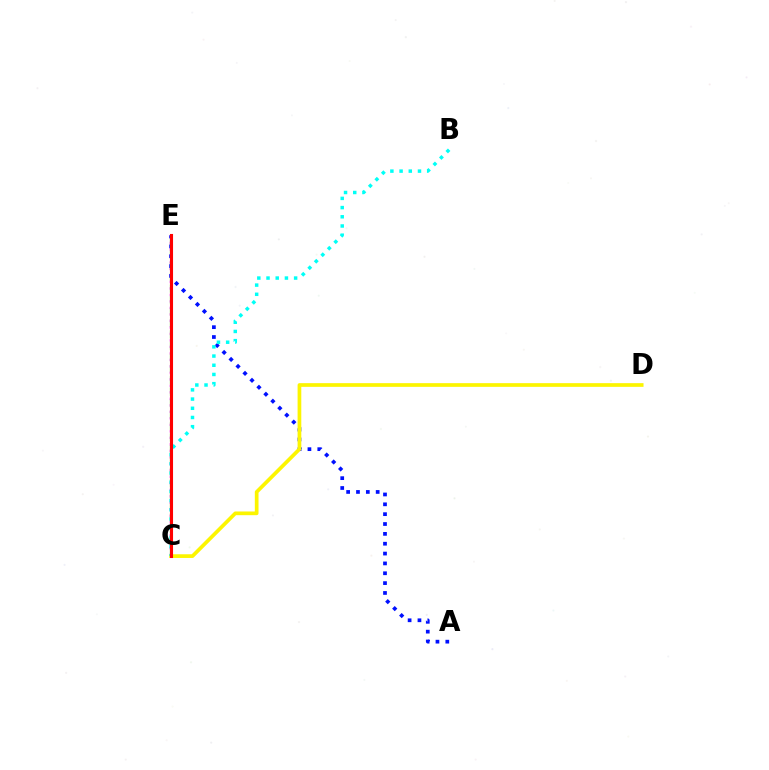{('C', 'E'): [{'color': '#08ff00', 'line_style': 'dashed', 'thickness': 1.56}, {'color': '#ee00ff', 'line_style': 'dotted', 'thickness': 1.76}, {'color': '#ff0000', 'line_style': 'solid', 'thickness': 2.22}], ('A', 'E'): [{'color': '#0010ff', 'line_style': 'dotted', 'thickness': 2.68}], ('C', 'D'): [{'color': '#fcf500', 'line_style': 'solid', 'thickness': 2.66}], ('B', 'C'): [{'color': '#00fff6', 'line_style': 'dotted', 'thickness': 2.5}]}